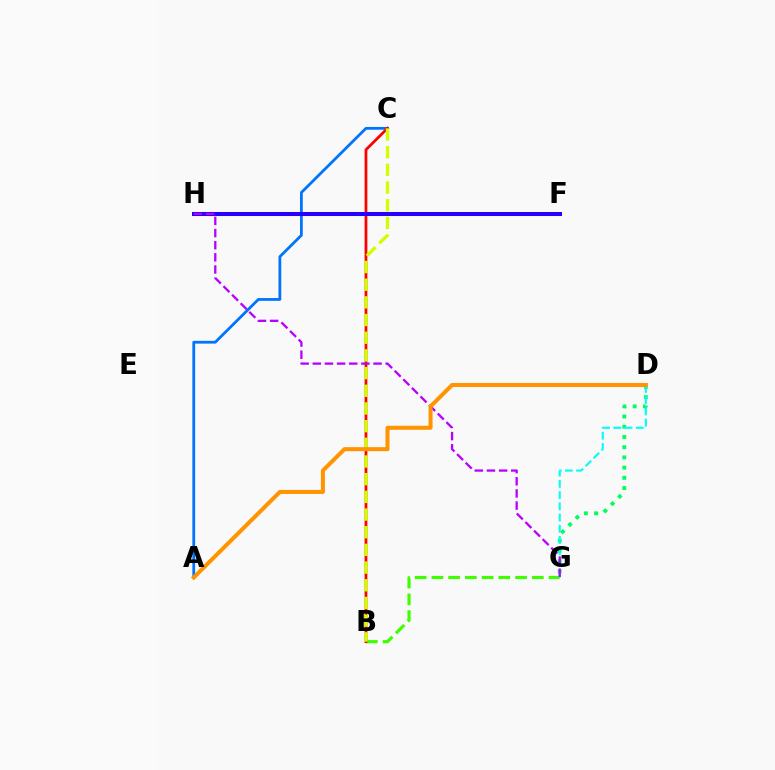{('A', 'C'): [{'color': '#0074ff', 'line_style': 'solid', 'thickness': 2.0}], ('B', 'G'): [{'color': '#3dff00', 'line_style': 'dashed', 'thickness': 2.27}], ('B', 'C'): [{'color': '#ff0000', 'line_style': 'solid', 'thickness': 1.99}, {'color': '#d1ff00', 'line_style': 'dashed', 'thickness': 2.4}], ('F', 'H'): [{'color': '#ff00ac', 'line_style': 'solid', 'thickness': 2.19}, {'color': '#2500ff', 'line_style': 'solid', 'thickness': 2.9}], ('D', 'G'): [{'color': '#00ff5c', 'line_style': 'dotted', 'thickness': 2.78}, {'color': '#00fff6', 'line_style': 'dashed', 'thickness': 1.53}], ('G', 'H'): [{'color': '#b900ff', 'line_style': 'dashed', 'thickness': 1.65}], ('A', 'D'): [{'color': '#ff9400', 'line_style': 'solid', 'thickness': 2.9}]}